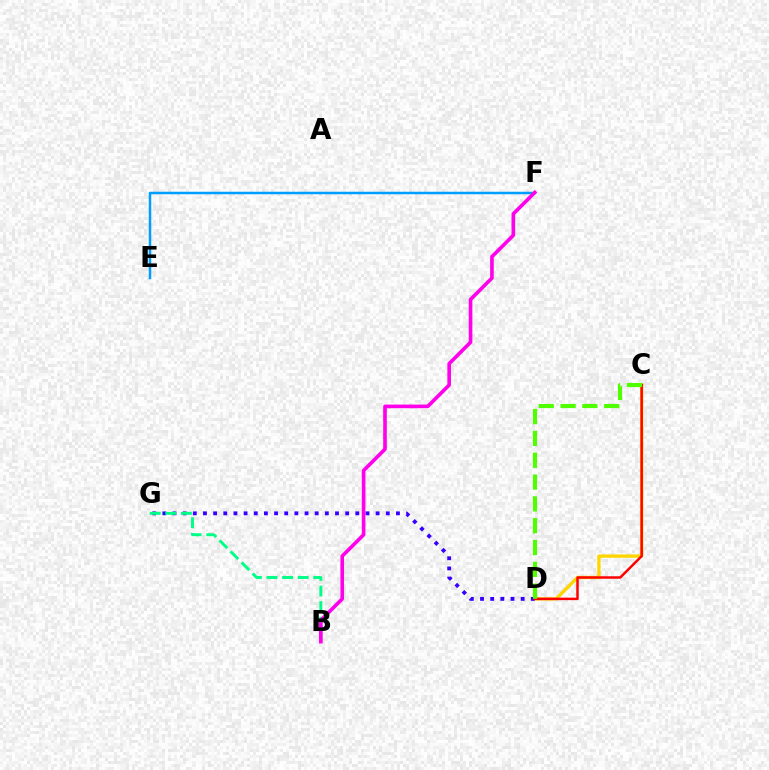{('C', 'D'): [{'color': '#ffd500', 'line_style': 'solid', 'thickness': 2.4}, {'color': '#ff0000', 'line_style': 'solid', 'thickness': 1.78}, {'color': '#4fff00', 'line_style': 'dashed', 'thickness': 2.97}], ('E', 'F'): [{'color': '#009eff', 'line_style': 'solid', 'thickness': 1.79}], ('D', 'G'): [{'color': '#3700ff', 'line_style': 'dotted', 'thickness': 2.76}], ('B', 'G'): [{'color': '#00ff86', 'line_style': 'dashed', 'thickness': 2.12}], ('B', 'F'): [{'color': '#ff00ed', 'line_style': 'solid', 'thickness': 2.61}]}